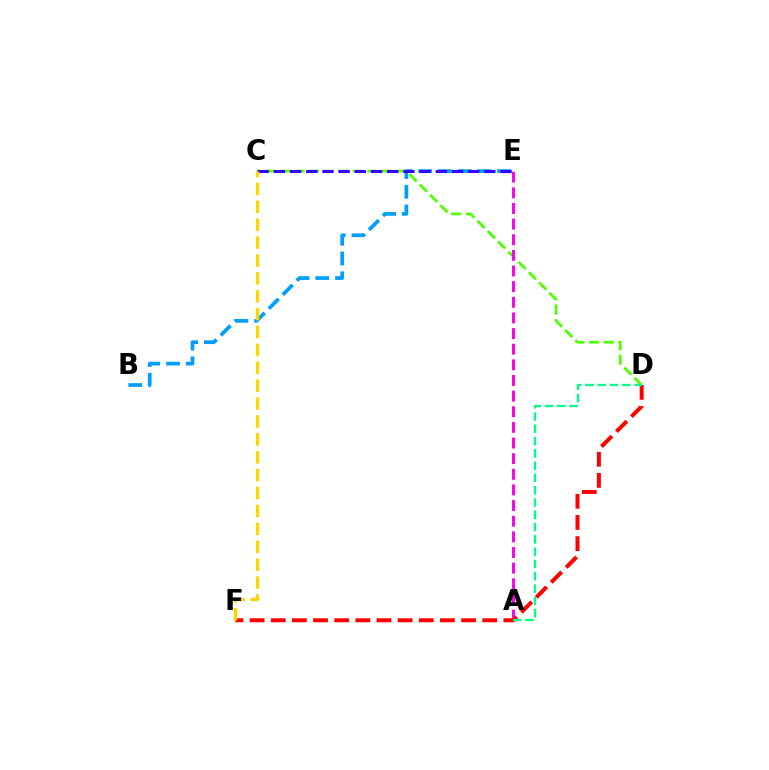{('C', 'D'): [{'color': '#4fff00', 'line_style': 'dashed', 'thickness': 1.97}], ('B', 'E'): [{'color': '#009eff', 'line_style': 'dashed', 'thickness': 2.68}], ('A', 'E'): [{'color': '#ff00ed', 'line_style': 'dashed', 'thickness': 2.12}], ('C', 'E'): [{'color': '#3700ff', 'line_style': 'dashed', 'thickness': 2.2}], ('D', 'F'): [{'color': '#ff0000', 'line_style': 'dashed', 'thickness': 2.87}], ('C', 'F'): [{'color': '#ffd500', 'line_style': 'dashed', 'thickness': 2.43}], ('A', 'D'): [{'color': '#00ff86', 'line_style': 'dashed', 'thickness': 1.67}]}